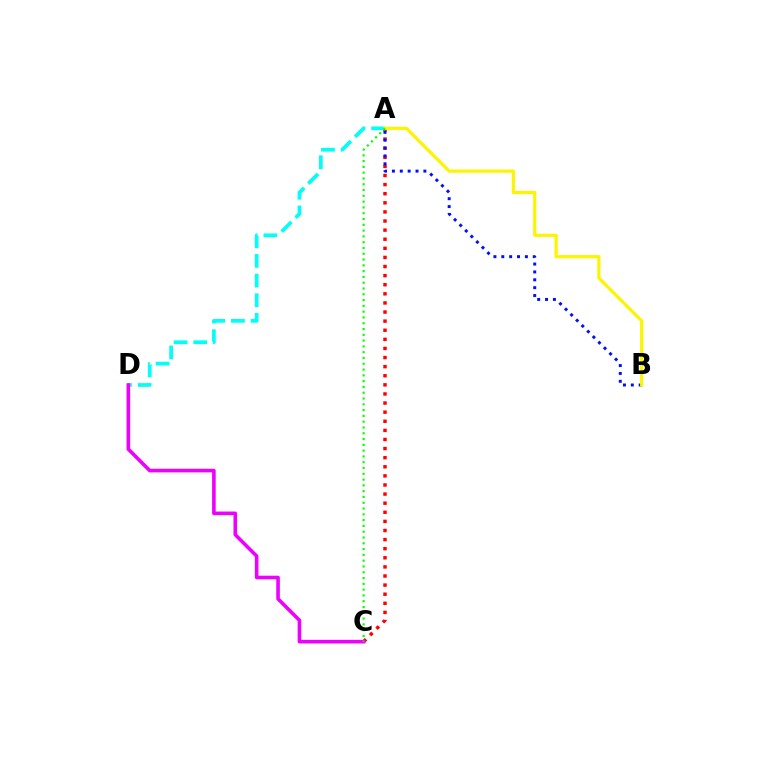{('A', 'C'): [{'color': '#ff0000', 'line_style': 'dotted', 'thickness': 2.47}, {'color': '#08ff00', 'line_style': 'dotted', 'thickness': 1.57}], ('A', 'B'): [{'color': '#0010ff', 'line_style': 'dotted', 'thickness': 2.14}, {'color': '#fcf500', 'line_style': 'solid', 'thickness': 2.3}], ('A', 'D'): [{'color': '#00fff6', 'line_style': 'dashed', 'thickness': 2.67}], ('C', 'D'): [{'color': '#ee00ff', 'line_style': 'solid', 'thickness': 2.59}]}